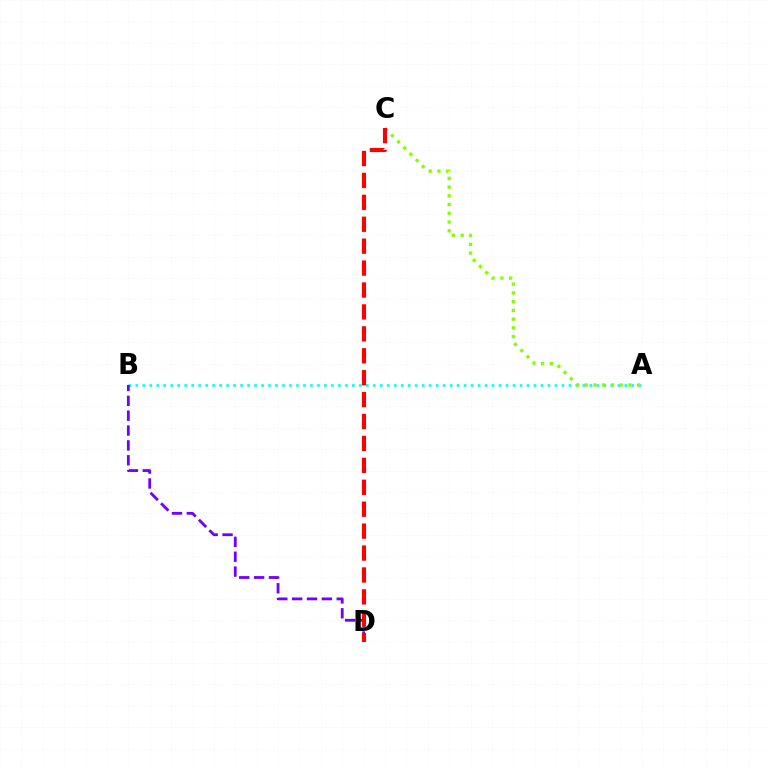{('A', 'B'): [{'color': '#00fff6', 'line_style': 'dotted', 'thickness': 1.9}], ('A', 'C'): [{'color': '#84ff00', 'line_style': 'dotted', 'thickness': 2.38}], ('B', 'D'): [{'color': '#7200ff', 'line_style': 'dashed', 'thickness': 2.02}], ('C', 'D'): [{'color': '#ff0000', 'line_style': 'dashed', 'thickness': 2.98}]}